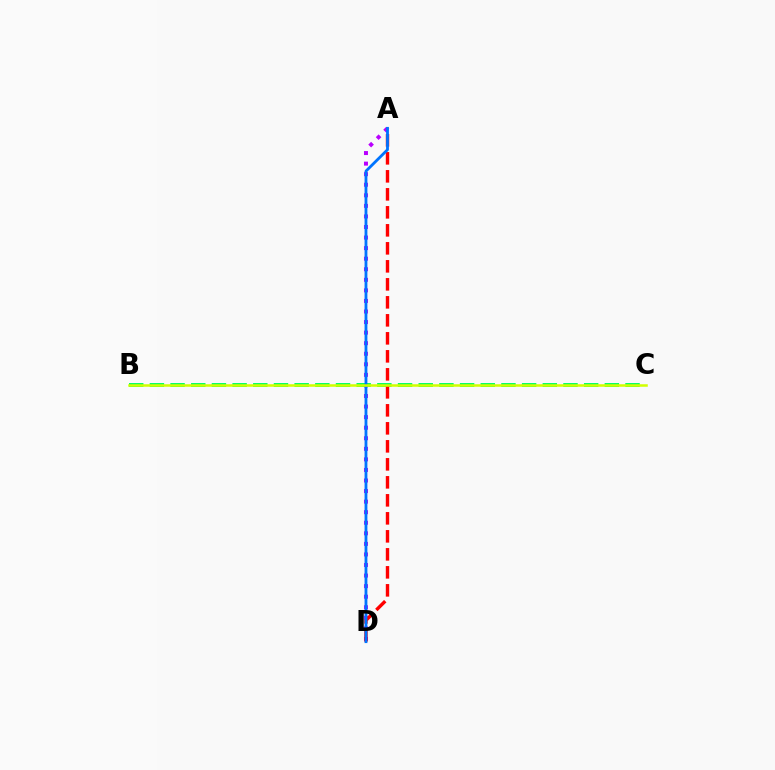{('A', 'D'): [{'color': '#b900ff', 'line_style': 'dotted', 'thickness': 2.87}, {'color': '#ff0000', 'line_style': 'dashed', 'thickness': 2.45}, {'color': '#0074ff', 'line_style': 'solid', 'thickness': 2.03}], ('B', 'C'): [{'color': '#00ff5c', 'line_style': 'dashed', 'thickness': 2.81}, {'color': '#d1ff00', 'line_style': 'solid', 'thickness': 1.81}]}